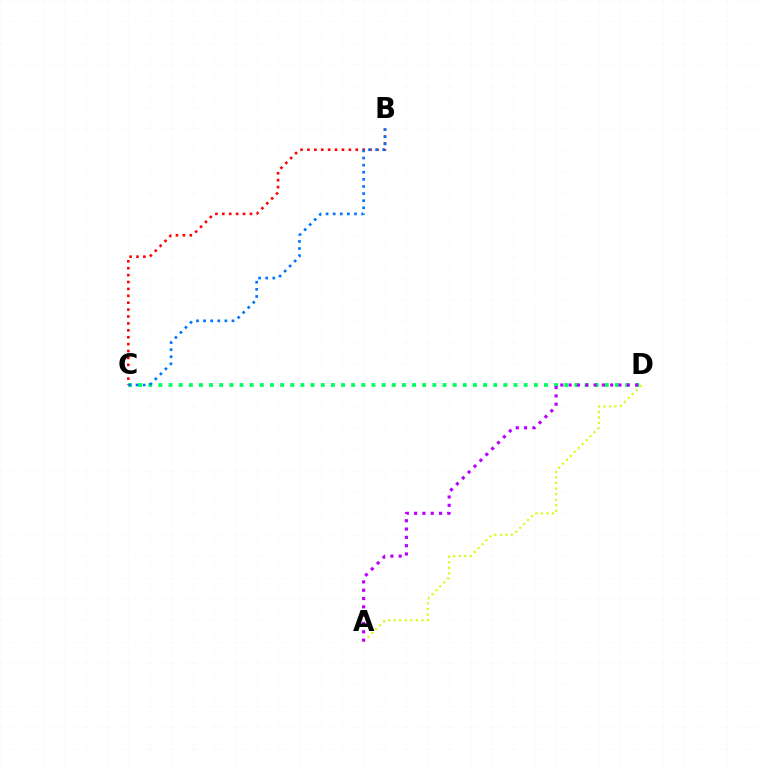{('A', 'D'): [{'color': '#d1ff00', 'line_style': 'dotted', 'thickness': 1.51}, {'color': '#b900ff', 'line_style': 'dotted', 'thickness': 2.26}], ('C', 'D'): [{'color': '#00ff5c', 'line_style': 'dotted', 'thickness': 2.76}], ('B', 'C'): [{'color': '#ff0000', 'line_style': 'dotted', 'thickness': 1.88}, {'color': '#0074ff', 'line_style': 'dotted', 'thickness': 1.93}]}